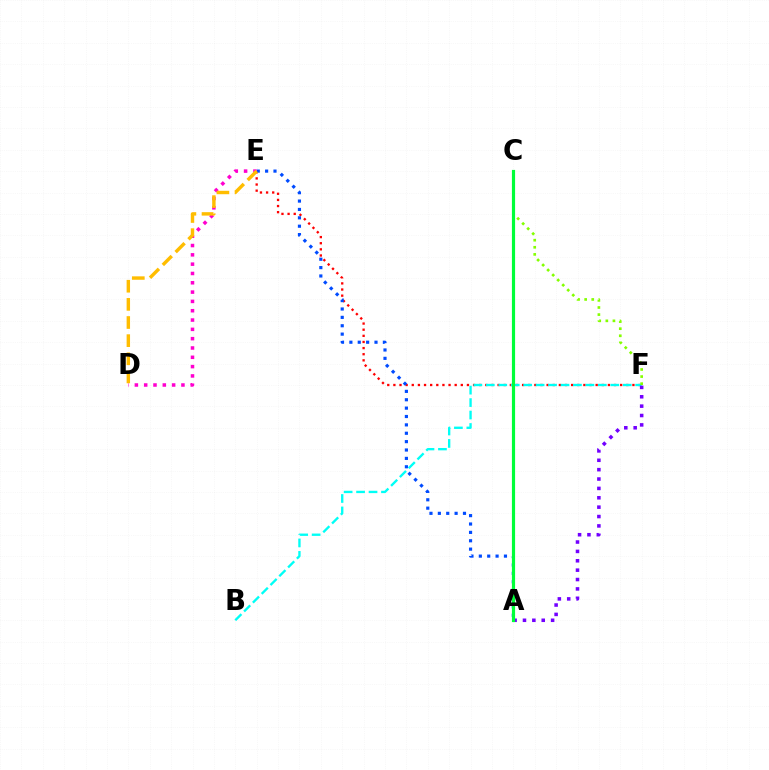{('E', 'F'): [{'color': '#ff0000', 'line_style': 'dotted', 'thickness': 1.67}], ('B', 'F'): [{'color': '#00fff6', 'line_style': 'dashed', 'thickness': 1.69}], ('A', 'F'): [{'color': '#7200ff', 'line_style': 'dotted', 'thickness': 2.55}], ('A', 'E'): [{'color': '#004bff', 'line_style': 'dotted', 'thickness': 2.28}], ('D', 'E'): [{'color': '#ff00cf', 'line_style': 'dotted', 'thickness': 2.53}, {'color': '#ffbd00', 'line_style': 'dashed', 'thickness': 2.46}], ('C', 'F'): [{'color': '#84ff00', 'line_style': 'dotted', 'thickness': 1.93}], ('A', 'C'): [{'color': '#00ff39', 'line_style': 'solid', 'thickness': 2.29}]}